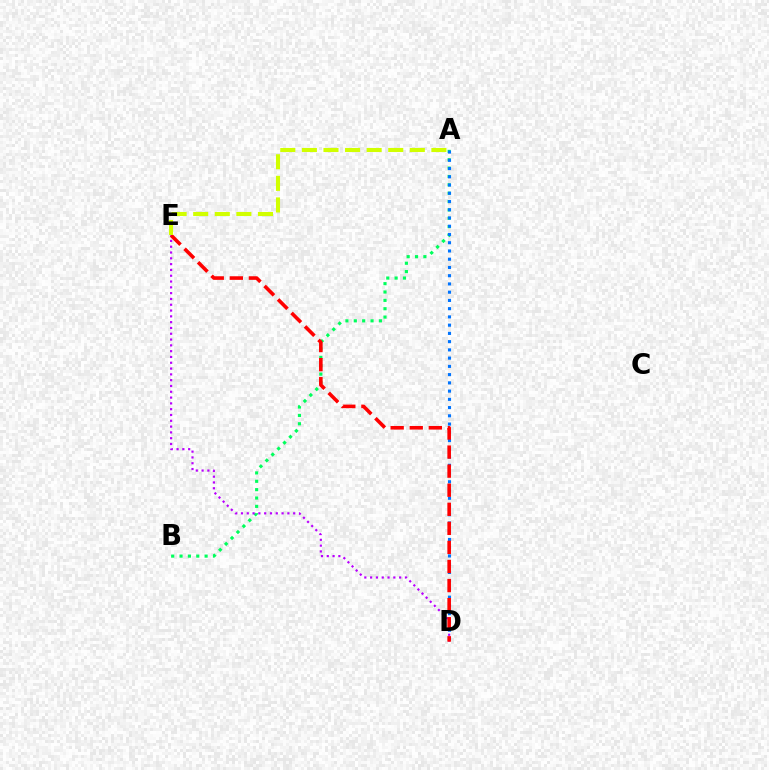{('A', 'B'): [{'color': '#00ff5c', 'line_style': 'dotted', 'thickness': 2.27}], ('A', 'D'): [{'color': '#0074ff', 'line_style': 'dotted', 'thickness': 2.24}], ('D', 'E'): [{'color': '#b900ff', 'line_style': 'dotted', 'thickness': 1.58}, {'color': '#ff0000', 'line_style': 'dashed', 'thickness': 2.59}], ('A', 'E'): [{'color': '#d1ff00', 'line_style': 'dashed', 'thickness': 2.93}]}